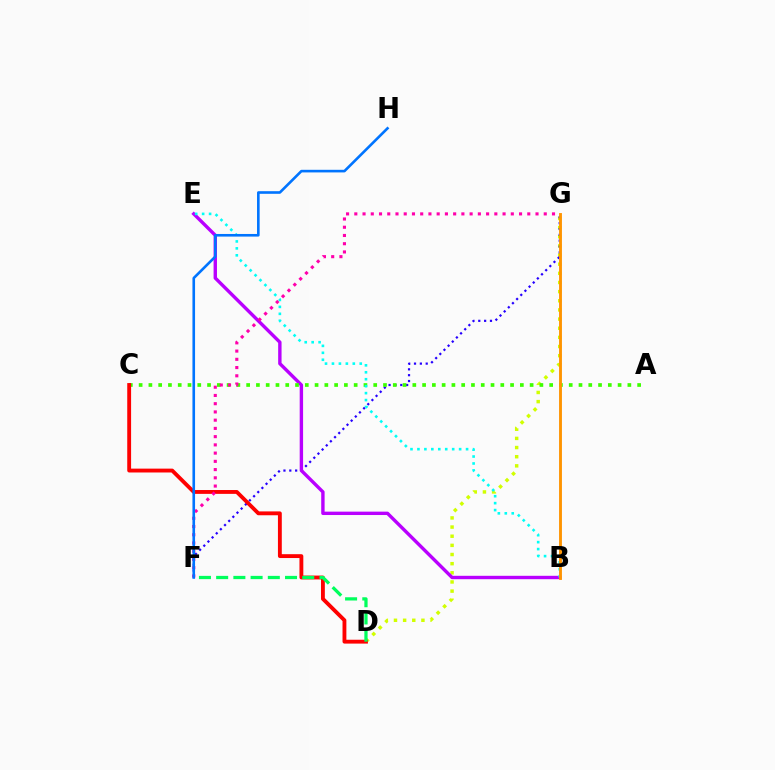{('D', 'G'): [{'color': '#d1ff00', 'line_style': 'dotted', 'thickness': 2.49}], ('F', 'G'): [{'color': '#2500ff', 'line_style': 'dotted', 'thickness': 1.59}, {'color': '#ff00ac', 'line_style': 'dotted', 'thickness': 2.24}], ('B', 'E'): [{'color': '#b900ff', 'line_style': 'solid', 'thickness': 2.44}, {'color': '#00fff6', 'line_style': 'dotted', 'thickness': 1.89}], ('A', 'C'): [{'color': '#3dff00', 'line_style': 'dotted', 'thickness': 2.66}], ('C', 'D'): [{'color': '#ff0000', 'line_style': 'solid', 'thickness': 2.77}], ('B', 'G'): [{'color': '#ff9400', 'line_style': 'solid', 'thickness': 2.07}], ('D', 'F'): [{'color': '#00ff5c', 'line_style': 'dashed', 'thickness': 2.34}], ('F', 'H'): [{'color': '#0074ff', 'line_style': 'solid', 'thickness': 1.88}]}